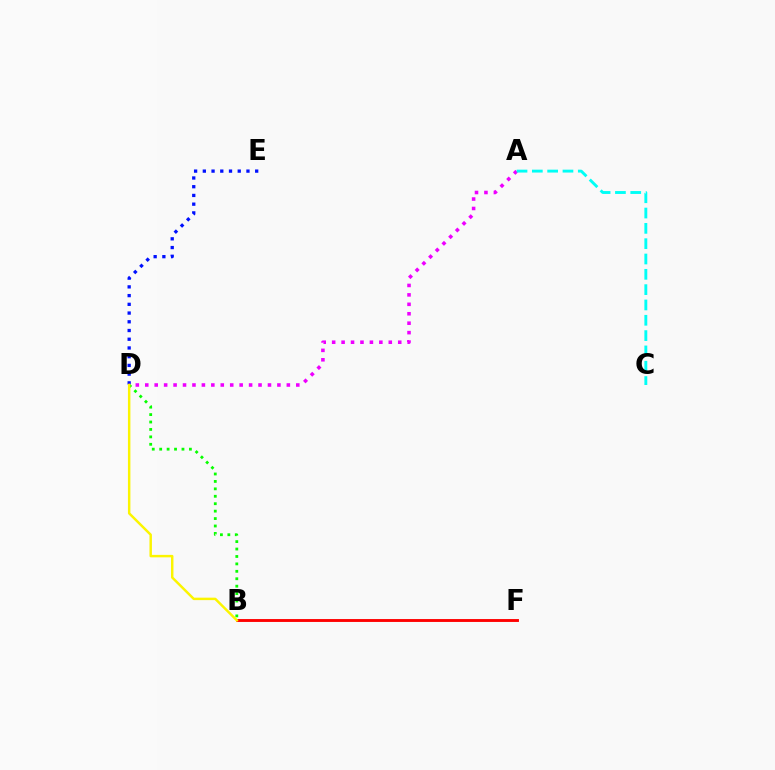{('D', 'E'): [{'color': '#0010ff', 'line_style': 'dotted', 'thickness': 2.37}], ('B', 'F'): [{'color': '#ff0000', 'line_style': 'solid', 'thickness': 2.08}], ('A', 'D'): [{'color': '#ee00ff', 'line_style': 'dotted', 'thickness': 2.56}], ('B', 'D'): [{'color': '#08ff00', 'line_style': 'dotted', 'thickness': 2.02}, {'color': '#fcf500', 'line_style': 'solid', 'thickness': 1.77}], ('A', 'C'): [{'color': '#00fff6', 'line_style': 'dashed', 'thickness': 2.08}]}